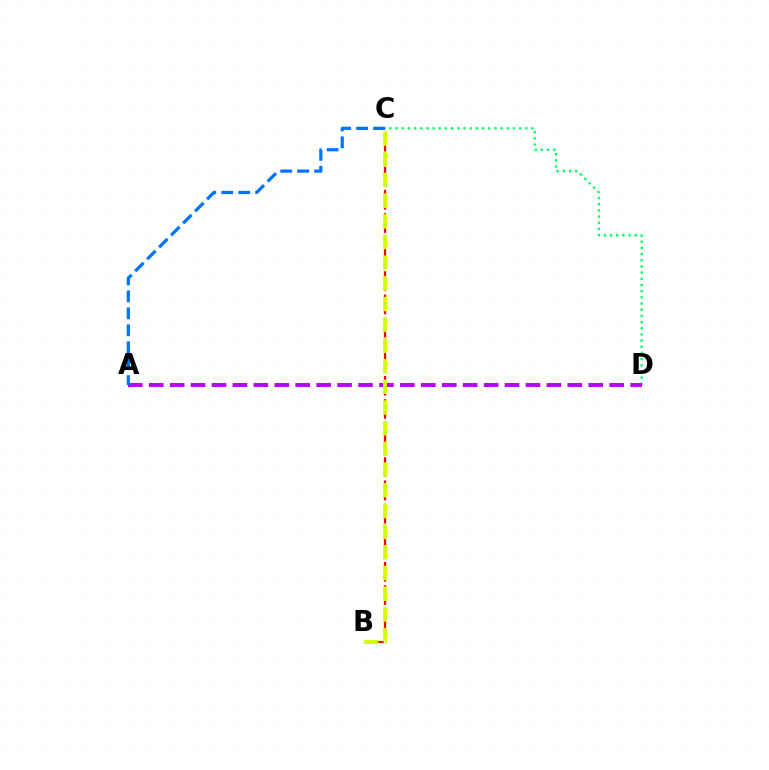{('B', 'C'): [{'color': '#ff0000', 'line_style': 'dashed', 'thickness': 1.58}, {'color': '#d1ff00', 'line_style': 'dashed', 'thickness': 2.81}], ('C', 'D'): [{'color': '#00ff5c', 'line_style': 'dotted', 'thickness': 1.68}], ('A', 'D'): [{'color': '#b900ff', 'line_style': 'dashed', 'thickness': 2.84}], ('A', 'C'): [{'color': '#0074ff', 'line_style': 'dashed', 'thickness': 2.3}]}